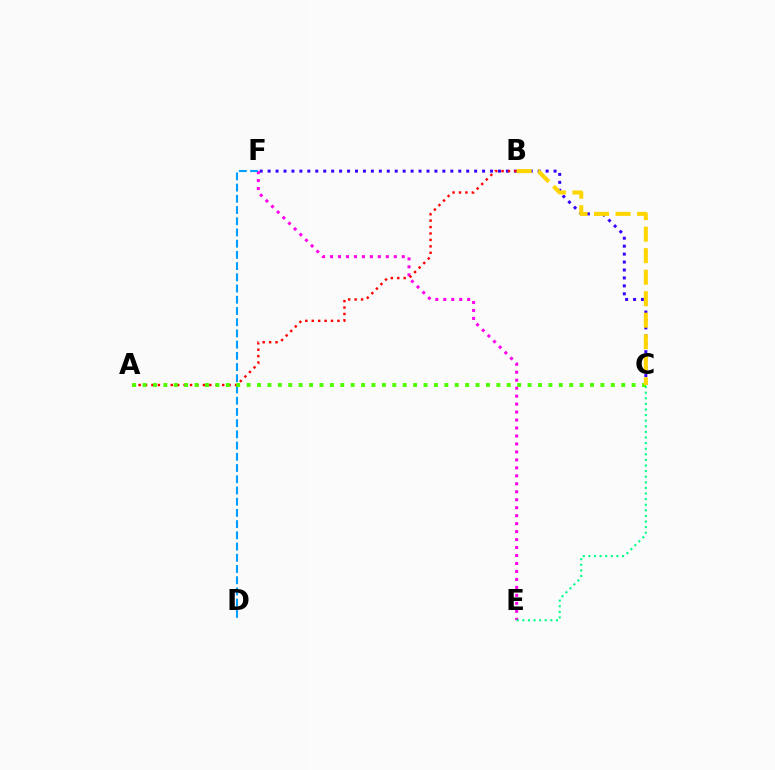{('C', 'F'): [{'color': '#3700ff', 'line_style': 'dotted', 'thickness': 2.16}], ('E', 'F'): [{'color': '#ff00ed', 'line_style': 'dotted', 'thickness': 2.17}], ('D', 'F'): [{'color': '#009eff', 'line_style': 'dashed', 'thickness': 1.52}], ('A', 'B'): [{'color': '#ff0000', 'line_style': 'dotted', 'thickness': 1.75}], ('C', 'E'): [{'color': '#00ff86', 'line_style': 'dotted', 'thickness': 1.52}], ('A', 'C'): [{'color': '#4fff00', 'line_style': 'dotted', 'thickness': 2.83}], ('B', 'C'): [{'color': '#ffd500', 'line_style': 'dashed', 'thickness': 2.92}]}